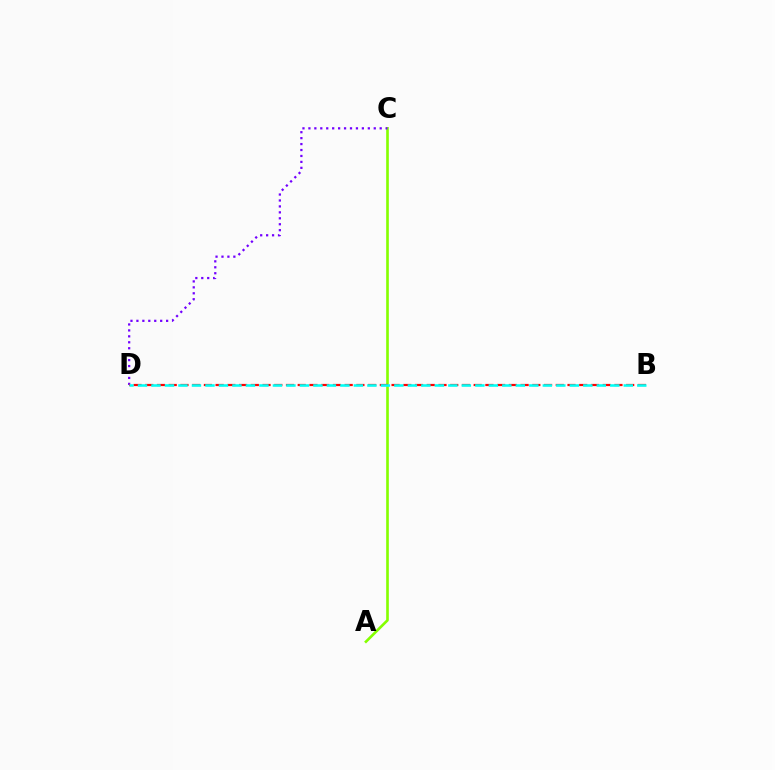{('A', 'C'): [{'color': '#84ff00', 'line_style': 'solid', 'thickness': 1.9}], ('C', 'D'): [{'color': '#7200ff', 'line_style': 'dotted', 'thickness': 1.61}], ('B', 'D'): [{'color': '#ff0000', 'line_style': 'dashed', 'thickness': 1.59}, {'color': '#00fff6', 'line_style': 'dashed', 'thickness': 1.83}]}